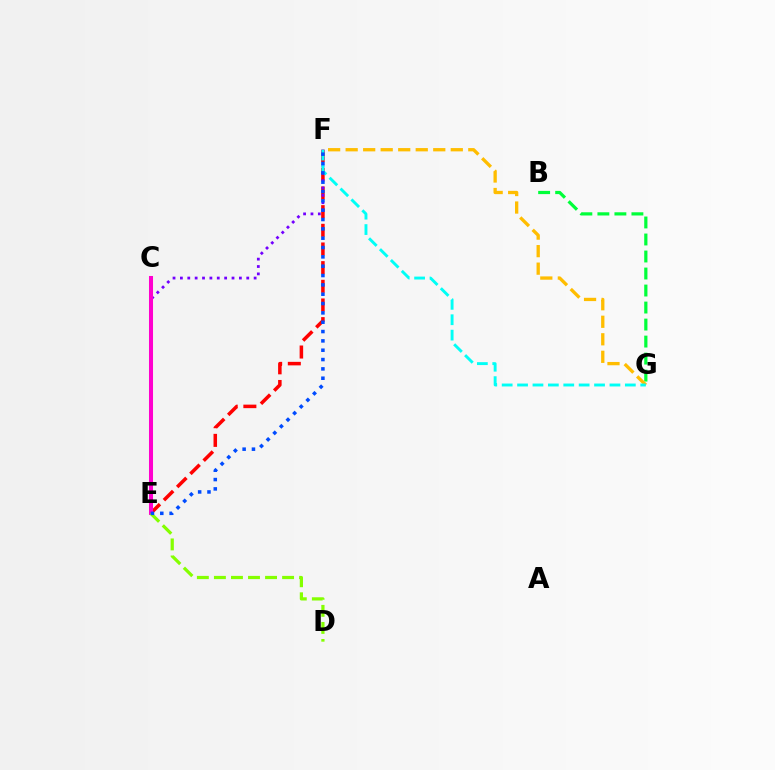{('E', 'F'): [{'color': '#ff0000', 'line_style': 'dashed', 'thickness': 2.54}, {'color': '#7200ff', 'line_style': 'dotted', 'thickness': 2.0}, {'color': '#004bff', 'line_style': 'dotted', 'thickness': 2.54}], ('B', 'G'): [{'color': '#00ff39', 'line_style': 'dashed', 'thickness': 2.31}], ('F', 'G'): [{'color': '#ffbd00', 'line_style': 'dashed', 'thickness': 2.38}, {'color': '#00fff6', 'line_style': 'dashed', 'thickness': 2.09}], ('C', 'E'): [{'color': '#ff00cf', 'line_style': 'solid', 'thickness': 2.91}], ('D', 'E'): [{'color': '#84ff00', 'line_style': 'dashed', 'thickness': 2.32}]}